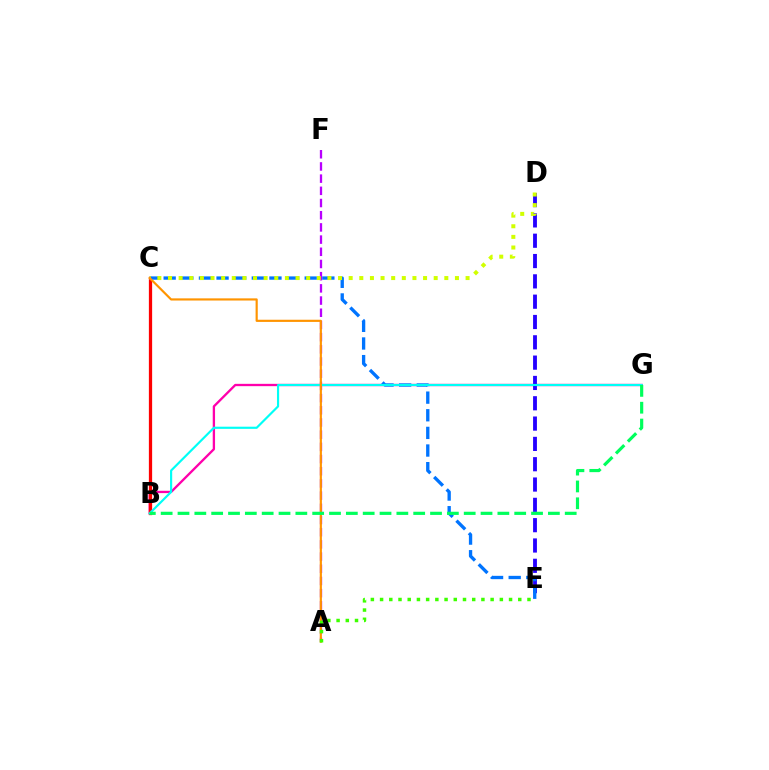{('B', 'G'): [{'color': '#ff00ac', 'line_style': 'solid', 'thickness': 1.67}, {'color': '#00fff6', 'line_style': 'solid', 'thickness': 1.56}, {'color': '#00ff5c', 'line_style': 'dashed', 'thickness': 2.29}], ('A', 'F'): [{'color': '#b900ff', 'line_style': 'dashed', 'thickness': 1.66}], ('B', 'C'): [{'color': '#ff0000', 'line_style': 'solid', 'thickness': 2.35}], ('D', 'E'): [{'color': '#2500ff', 'line_style': 'dashed', 'thickness': 2.76}], ('C', 'E'): [{'color': '#0074ff', 'line_style': 'dashed', 'thickness': 2.4}], ('C', 'D'): [{'color': '#d1ff00', 'line_style': 'dotted', 'thickness': 2.89}], ('A', 'C'): [{'color': '#ff9400', 'line_style': 'solid', 'thickness': 1.56}], ('A', 'E'): [{'color': '#3dff00', 'line_style': 'dotted', 'thickness': 2.5}]}